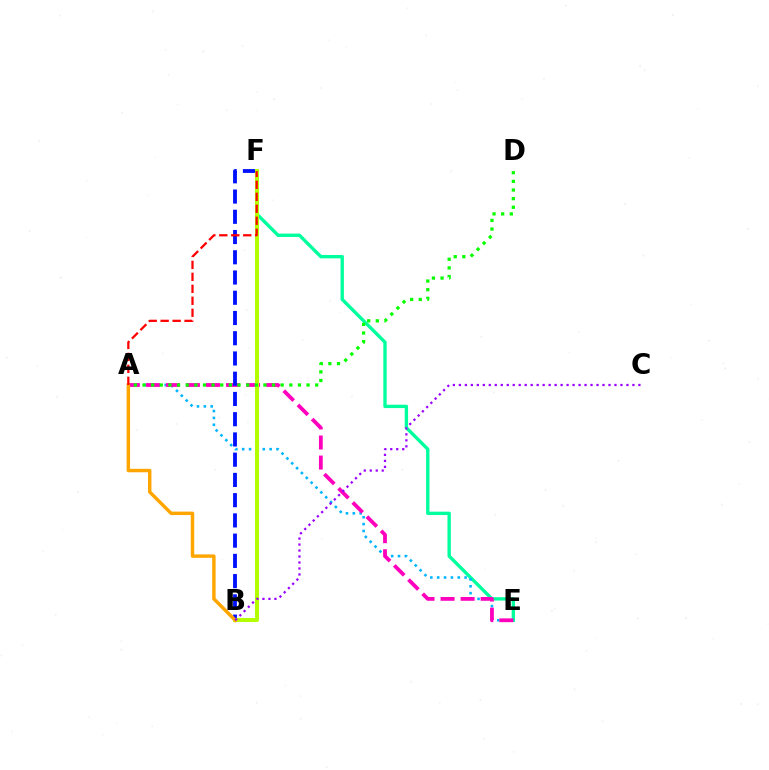{('E', 'F'): [{'color': '#00ff9d', 'line_style': 'solid', 'thickness': 2.41}], ('A', 'E'): [{'color': '#00b5ff', 'line_style': 'dotted', 'thickness': 1.86}, {'color': '#ff00bd', 'line_style': 'dashed', 'thickness': 2.72}], ('B', 'F'): [{'color': '#0010ff', 'line_style': 'dashed', 'thickness': 2.75}, {'color': '#b3ff00', 'line_style': 'solid', 'thickness': 2.91}], ('A', 'B'): [{'color': '#ffa500', 'line_style': 'solid', 'thickness': 2.48}], ('A', 'D'): [{'color': '#08ff00', 'line_style': 'dotted', 'thickness': 2.35}], ('A', 'F'): [{'color': '#ff0000', 'line_style': 'dashed', 'thickness': 1.63}], ('B', 'C'): [{'color': '#9b00ff', 'line_style': 'dotted', 'thickness': 1.63}]}